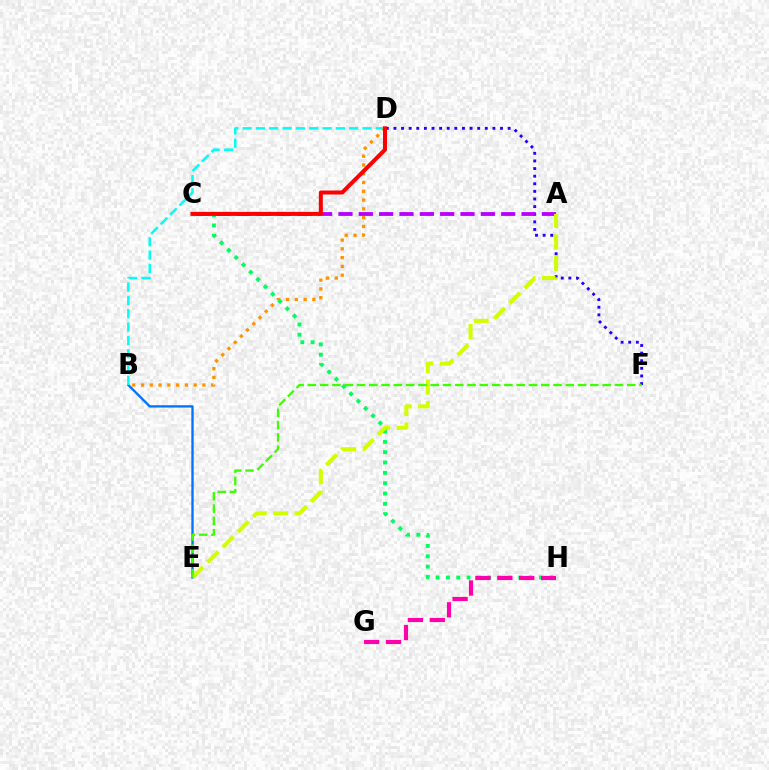{('B', 'E'): [{'color': '#0074ff', 'line_style': 'solid', 'thickness': 1.68}], ('B', 'D'): [{'color': '#00fff6', 'line_style': 'dashed', 'thickness': 1.81}, {'color': '#ff9400', 'line_style': 'dotted', 'thickness': 2.38}], ('D', 'F'): [{'color': '#2500ff', 'line_style': 'dotted', 'thickness': 2.07}], ('C', 'H'): [{'color': '#00ff5c', 'line_style': 'dotted', 'thickness': 2.81}], ('G', 'H'): [{'color': '#ff00ac', 'line_style': 'dashed', 'thickness': 2.98}], ('A', 'C'): [{'color': '#b900ff', 'line_style': 'dashed', 'thickness': 2.76}], ('A', 'E'): [{'color': '#d1ff00', 'line_style': 'dashed', 'thickness': 2.91}], ('C', 'D'): [{'color': '#ff0000', 'line_style': 'solid', 'thickness': 2.9}], ('E', 'F'): [{'color': '#3dff00', 'line_style': 'dashed', 'thickness': 1.67}]}